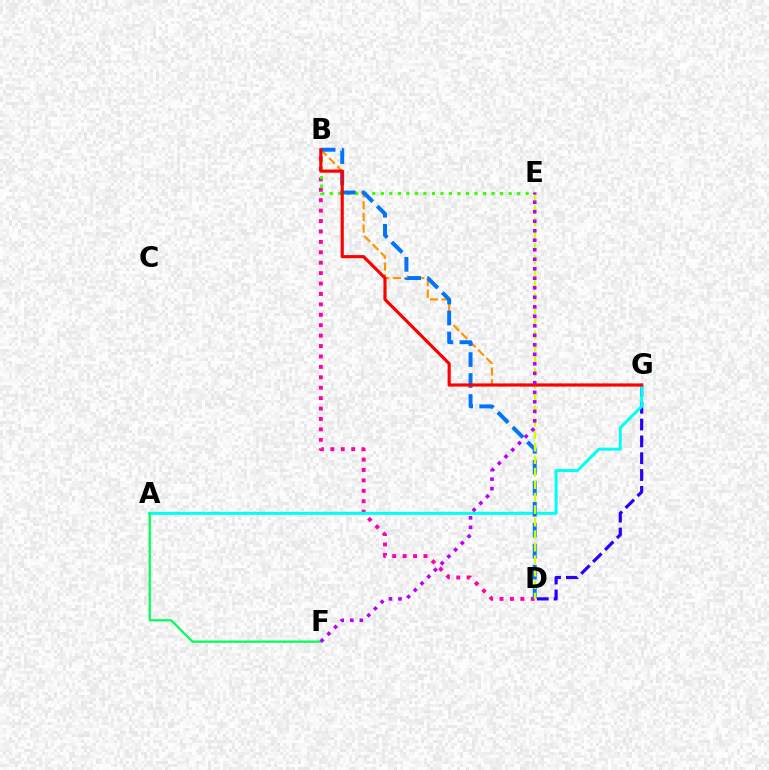{('D', 'G'): [{'color': '#2500ff', 'line_style': 'dashed', 'thickness': 2.29}], ('B', 'D'): [{'color': '#ff00ac', 'line_style': 'dotted', 'thickness': 2.83}, {'color': '#0074ff', 'line_style': 'dashed', 'thickness': 2.85}], ('B', 'G'): [{'color': '#ff9400', 'line_style': 'dashed', 'thickness': 1.59}, {'color': '#ff0000', 'line_style': 'solid', 'thickness': 2.27}], ('A', 'G'): [{'color': '#00fff6', 'line_style': 'solid', 'thickness': 2.14}], ('B', 'E'): [{'color': '#3dff00', 'line_style': 'dotted', 'thickness': 2.31}], ('A', 'F'): [{'color': '#00ff5c', 'line_style': 'solid', 'thickness': 1.63}], ('D', 'E'): [{'color': '#d1ff00', 'line_style': 'dashed', 'thickness': 1.7}], ('E', 'F'): [{'color': '#b900ff', 'line_style': 'dotted', 'thickness': 2.58}]}